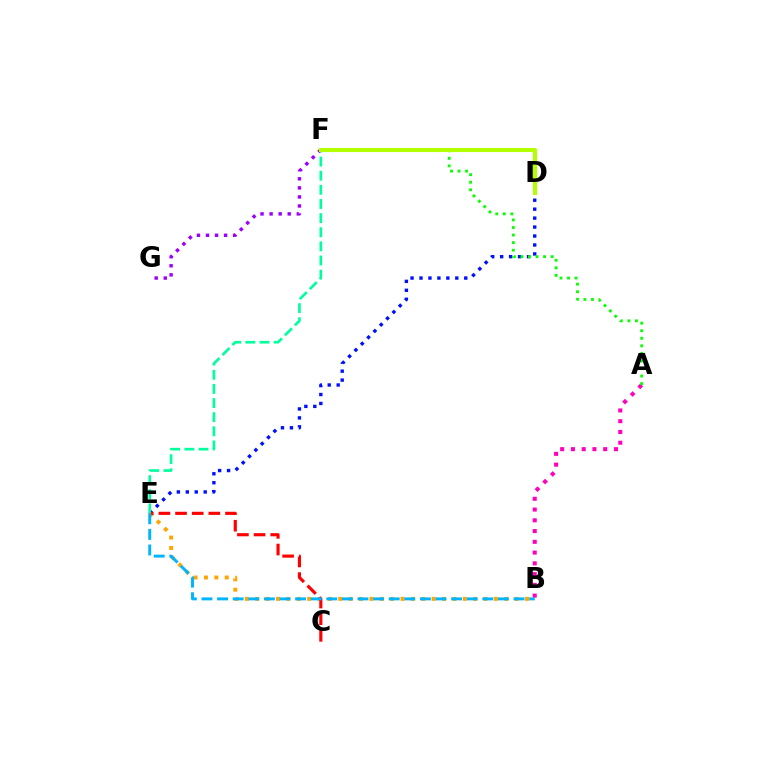{('B', 'E'): [{'color': '#ffa500', 'line_style': 'dotted', 'thickness': 2.82}, {'color': '#00b5ff', 'line_style': 'dashed', 'thickness': 2.12}], ('D', 'E'): [{'color': '#0010ff', 'line_style': 'dotted', 'thickness': 2.43}], ('A', 'B'): [{'color': '#ff00bd', 'line_style': 'dotted', 'thickness': 2.92}], ('C', 'E'): [{'color': '#ff0000', 'line_style': 'dashed', 'thickness': 2.26}], ('A', 'F'): [{'color': '#08ff00', 'line_style': 'dotted', 'thickness': 2.05}], ('F', 'G'): [{'color': '#9b00ff', 'line_style': 'dotted', 'thickness': 2.46}], ('E', 'F'): [{'color': '#00ff9d', 'line_style': 'dashed', 'thickness': 1.92}], ('D', 'F'): [{'color': '#b3ff00', 'line_style': 'solid', 'thickness': 2.97}]}